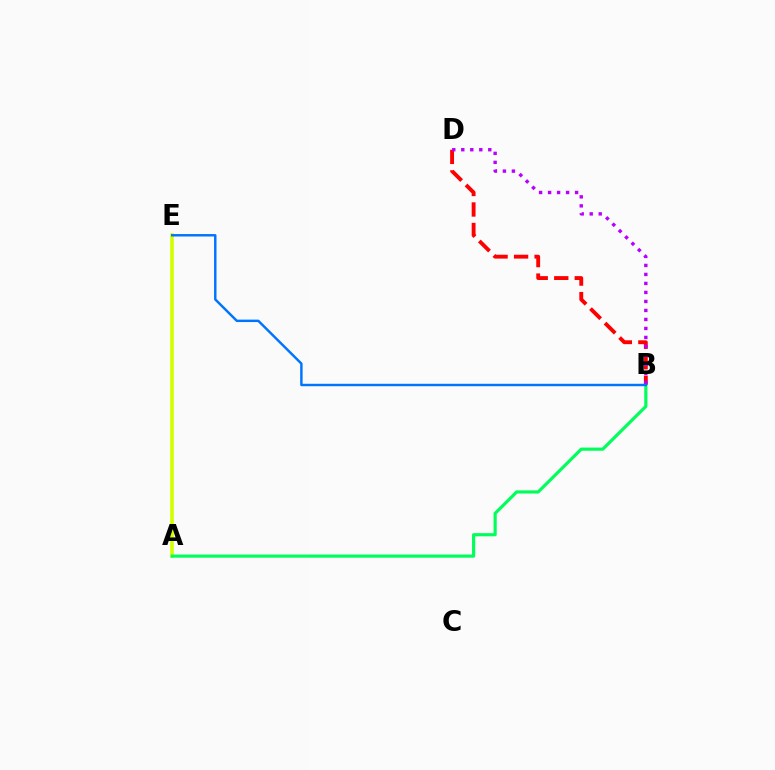{('A', 'E'): [{'color': '#d1ff00', 'line_style': 'solid', 'thickness': 2.63}], ('B', 'D'): [{'color': '#ff0000', 'line_style': 'dashed', 'thickness': 2.79}, {'color': '#b900ff', 'line_style': 'dotted', 'thickness': 2.45}], ('A', 'B'): [{'color': '#00ff5c', 'line_style': 'solid', 'thickness': 2.28}], ('B', 'E'): [{'color': '#0074ff', 'line_style': 'solid', 'thickness': 1.76}]}